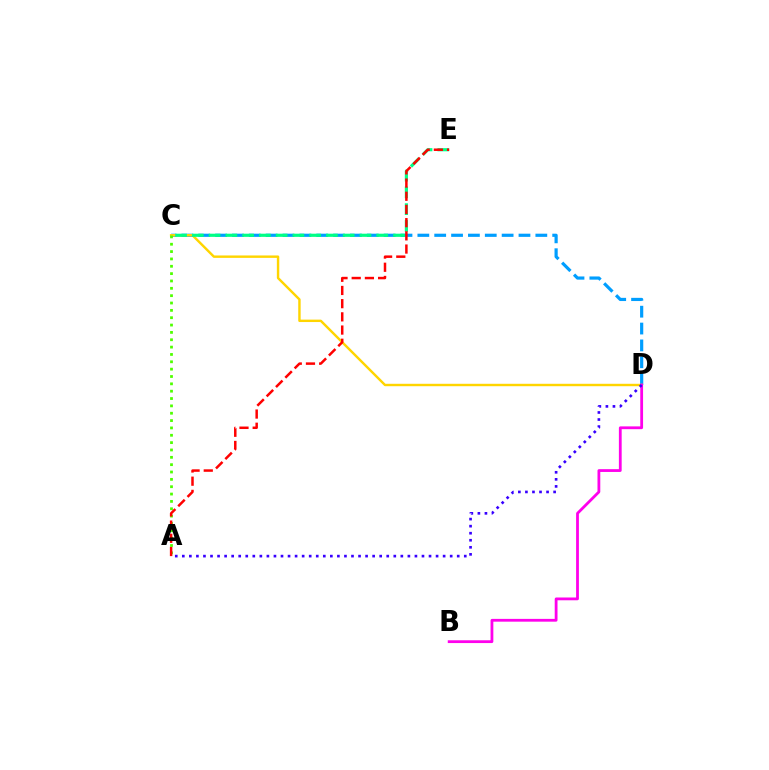{('C', 'D'): [{'color': '#009eff', 'line_style': 'dashed', 'thickness': 2.29}, {'color': '#ffd500', 'line_style': 'solid', 'thickness': 1.74}], ('C', 'E'): [{'color': '#00ff86', 'line_style': 'dashed', 'thickness': 2.28}], ('B', 'D'): [{'color': '#ff00ed', 'line_style': 'solid', 'thickness': 2.01}], ('A', 'C'): [{'color': '#4fff00', 'line_style': 'dotted', 'thickness': 2.0}], ('A', 'D'): [{'color': '#3700ff', 'line_style': 'dotted', 'thickness': 1.92}], ('A', 'E'): [{'color': '#ff0000', 'line_style': 'dashed', 'thickness': 1.79}]}